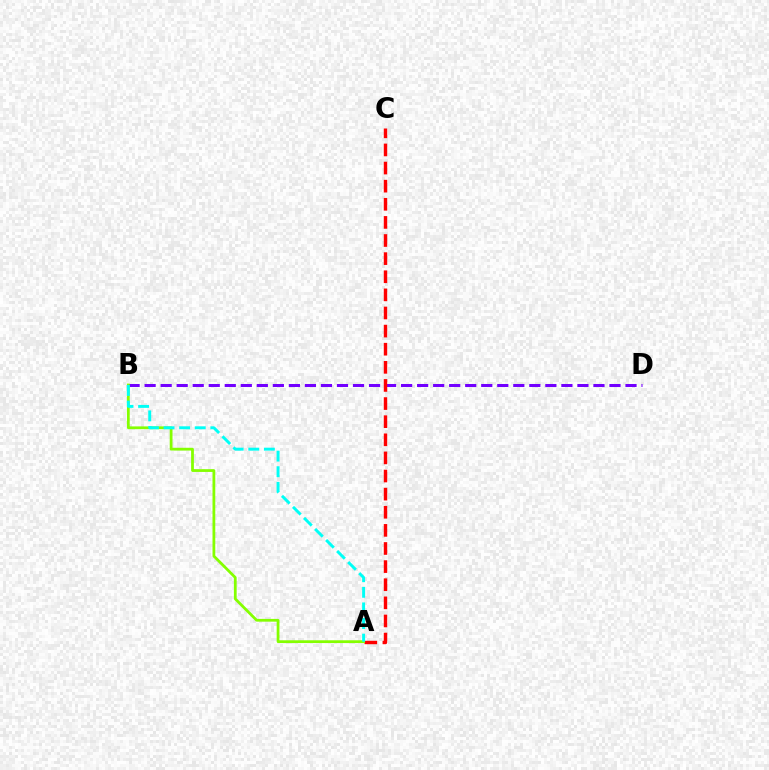{('B', 'D'): [{'color': '#7200ff', 'line_style': 'dashed', 'thickness': 2.18}], ('A', 'C'): [{'color': '#ff0000', 'line_style': 'dashed', 'thickness': 2.46}], ('A', 'B'): [{'color': '#84ff00', 'line_style': 'solid', 'thickness': 1.99}, {'color': '#00fff6', 'line_style': 'dashed', 'thickness': 2.12}]}